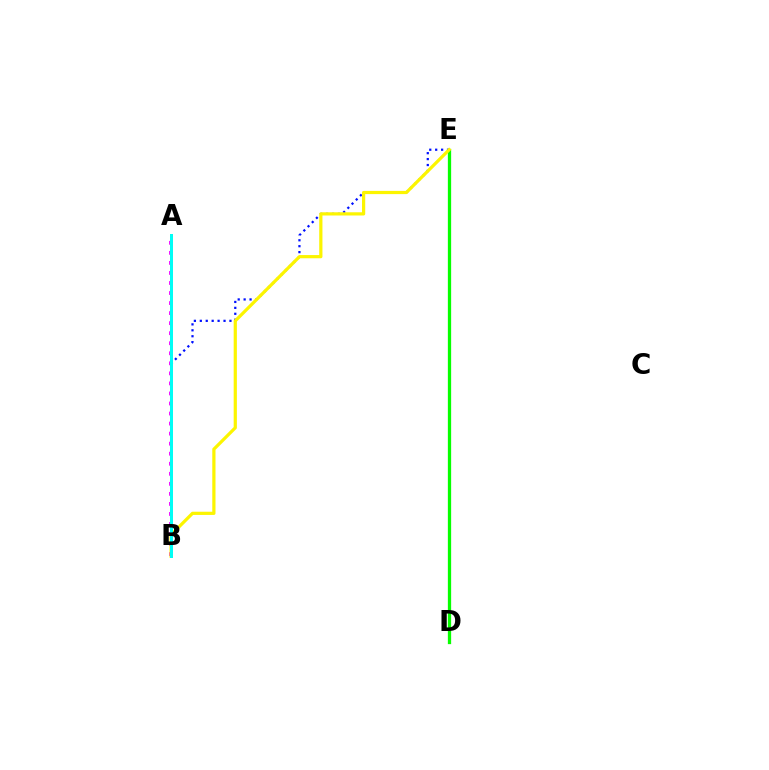{('D', 'E'): [{'color': '#08ff00', 'line_style': 'solid', 'thickness': 2.37}], ('A', 'B'): [{'color': '#ff0000', 'line_style': 'solid', 'thickness': 2.02}, {'color': '#ee00ff', 'line_style': 'dotted', 'thickness': 2.73}, {'color': '#00fff6', 'line_style': 'solid', 'thickness': 2.15}], ('B', 'E'): [{'color': '#0010ff', 'line_style': 'dotted', 'thickness': 1.61}, {'color': '#fcf500', 'line_style': 'solid', 'thickness': 2.31}]}